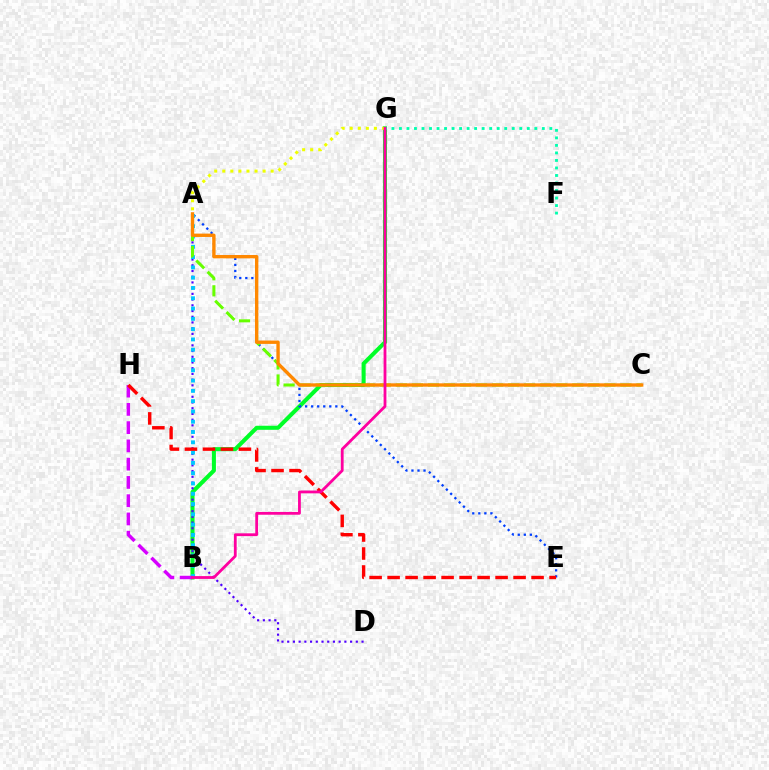{('B', 'G'): [{'color': '#00ff27', 'line_style': 'solid', 'thickness': 2.92}, {'color': '#ff00a0', 'line_style': 'solid', 'thickness': 2.01}], ('A', 'D'): [{'color': '#4f00ff', 'line_style': 'dotted', 'thickness': 1.55}], ('A', 'G'): [{'color': '#eeff00', 'line_style': 'dotted', 'thickness': 2.19}], ('A', 'E'): [{'color': '#003fff', 'line_style': 'dotted', 'thickness': 1.64}], ('F', 'G'): [{'color': '#00ffaf', 'line_style': 'dotted', 'thickness': 2.04}], ('A', 'B'): [{'color': '#00c7ff', 'line_style': 'dotted', 'thickness': 2.8}], ('A', 'C'): [{'color': '#66ff00', 'line_style': 'dashed', 'thickness': 2.18}, {'color': '#ff8800', 'line_style': 'solid', 'thickness': 2.42}], ('B', 'H'): [{'color': '#d600ff', 'line_style': 'dashed', 'thickness': 2.48}], ('E', 'H'): [{'color': '#ff0000', 'line_style': 'dashed', 'thickness': 2.44}]}